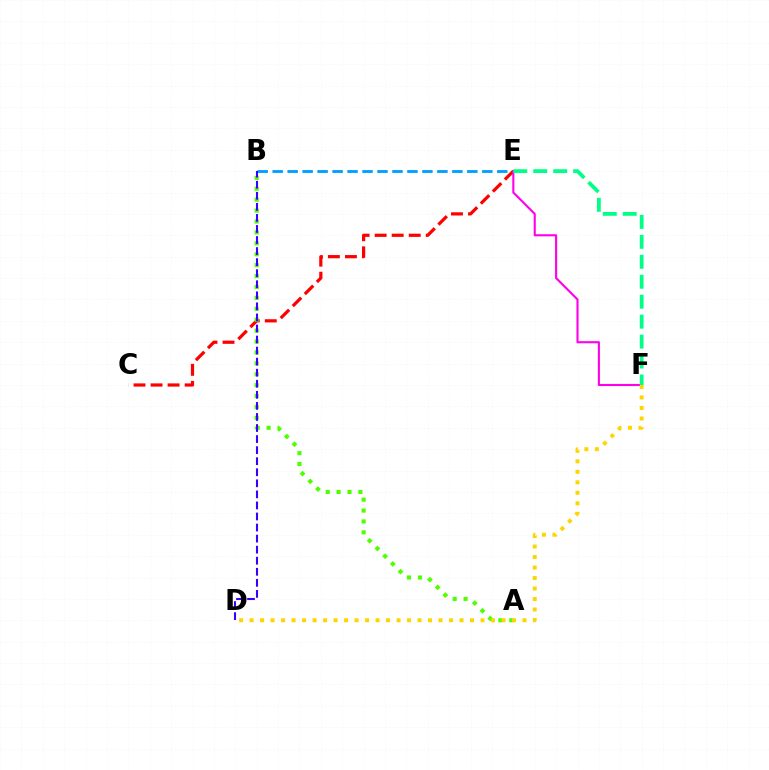{('B', 'E'): [{'color': '#009eff', 'line_style': 'dashed', 'thickness': 2.03}], ('C', 'E'): [{'color': '#ff0000', 'line_style': 'dashed', 'thickness': 2.31}], ('A', 'B'): [{'color': '#4fff00', 'line_style': 'dotted', 'thickness': 2.96}], ('E', 'F'): [{'color': '#ff00ed', 'line_style': 'solid', 'thickness': 1.52}, {'color': '#00ff86', 'line_style': 'dashed', 'thickness': 2.71}], ('B', 'D'): [{'color': '#3700ff', 'line_style': 'dashed', 'thickness': 1.5}], ('D', 'F'): [{'color': '#ffd500', 'line_style': 'dotted', 'thickness': 2.85}]}